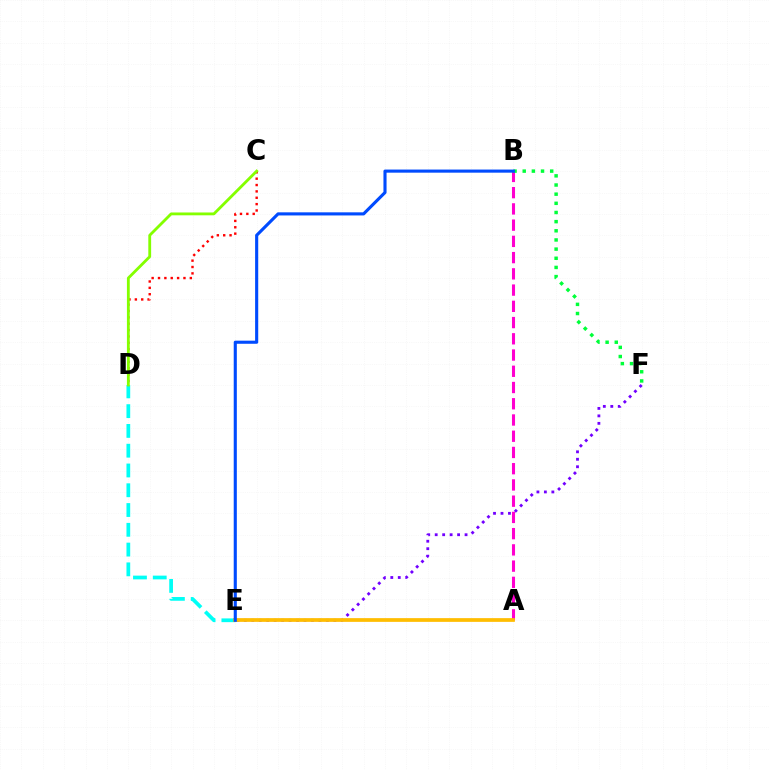{('D', 'E'): [{'color': '#00fff6', 'line_style': 'dashed', 'thickness': 2.69}], ('E', 'F'): [{'color': '#7200ff', 'line_style': 'dotted', 'thickness': 2.03}], ('C', 'D'): [{'color': '#ff0000', 'line_style': 'dotted', 'thickness': 1.73}, {'color': '#84ff00', 'line_style': 'solid', 'thickness': 2.03}], ('A', 'B'): [{'color': '#ff00cf', 'line_style': 'dashed', 'thickness': 2.21}], ('A', 'E'): [{'color': '#ffbd00', 'line_style': 'solid', 'thickness': 2.68}], ('B', 'F'): [{'color': '#00ff39', 'line_style': 'dotted', 'thickness': 2.49}], ('B', 'E'): [{'color': '#004bff', 'line_style': 'solid', 'thickness': 2.24}]}